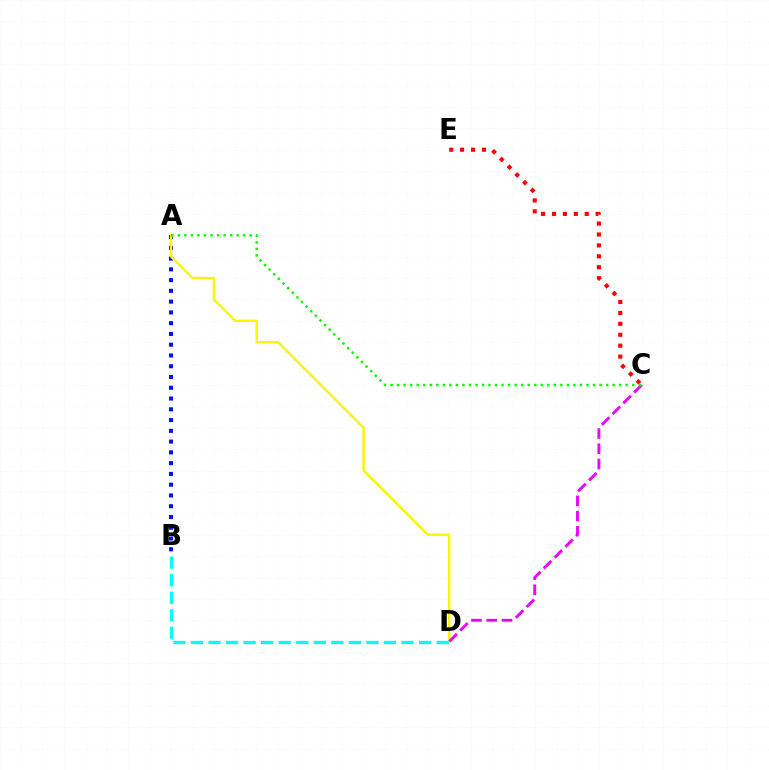{('A', 'B'): [{'color': '#0010ff', 'line_style': 'dotted', 'thickness': 2.93}], ('A', 'D'): [{'color': '#fcf500', 'line_style': 'solid', 'thickness': 1.69}], ('C', 'E'): [{'color': '#ff0000', 'line_style': 'dotted', 'thickness': 2.97}], ('C', 'D'): [{'color': '#ee00ff', 'line_style': 'dashed', 'thickness': 2.07}], ('B', 'D'): [{'color': '#00fff6', 'line_style': 'dashed', 'thickness': 2.38}], ('A', 'C'): [{'color': '#08ff00', 'line_style': 'dotted', 'thickness': 1.77}]}